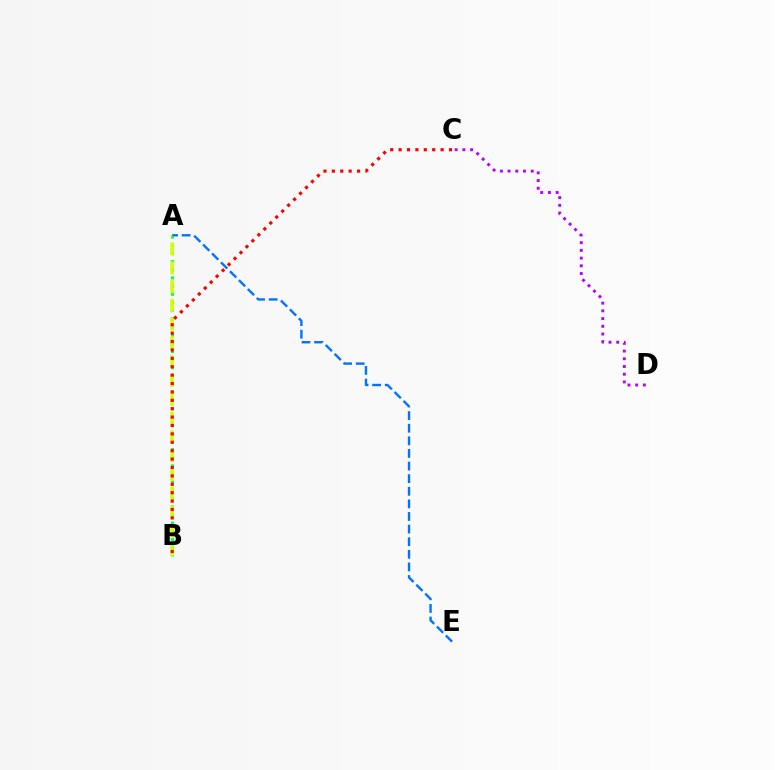{('A', 'B'): [{'color': '#00ff5c', 'line_style': 'dotted', 'thickness': 2.22}, {'color': '#d1ff00', 'line_style': 'dashed', 'thickness': 2.55}], ('C', 'D'): [{'color': '#b900ff', 'line_style': 'dotted', 'thickness': 2.1}], ('A', 'E'): [{'color': '#0074ff', 'line_style': 'dashed', 'thickness': 1.71}], ('B', 'C'): [{'color': '#ff0000', 'line_style': 'dotted', 'thickness': 2.28}]}